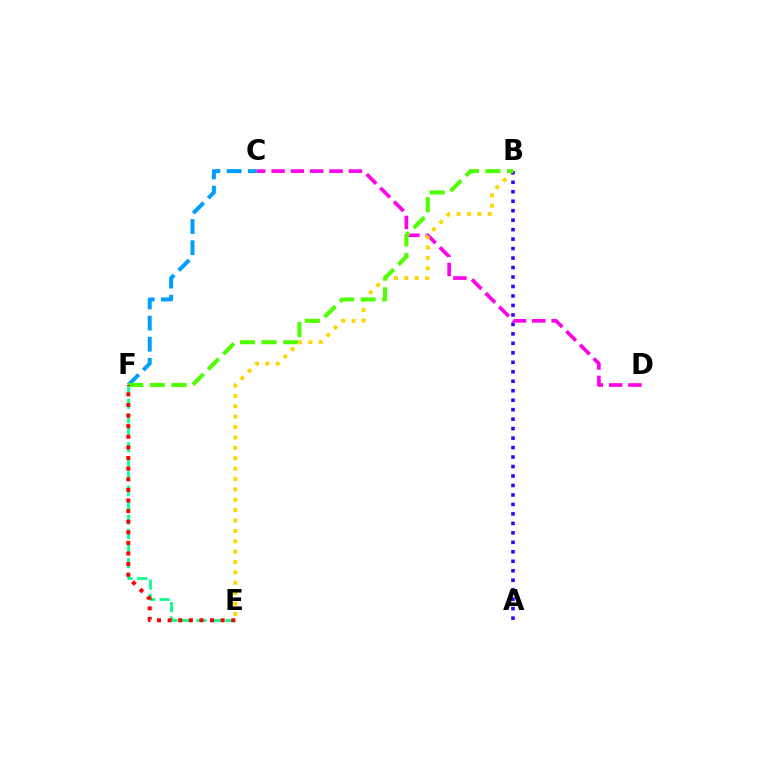{('C', 'D'): [{'color': '#ff00ed', 'line_style': 'dashed', 'thickness': 2.62}], ('B', 'E'): [{'color': '#ffd500', 'line_style': 'dotted', 'thickness': 2.82}], ('E', 'F'): [{'color': '#00ff86', 'line_style': 'dashed', 'thickness': 1.97}, {'color': '#ff0000', 'line_style': 'dotted', 'thickness': 2.88}], ('C', 'F'): [{'color': '#009eff', 'line_style': 'dashed', 'thickness': 2.87}], ('A', 'B'): [{'color': '#3700ff', 'line_style': 'dotted', 'thickness': 2.57}], ('B', 'F'): [{'color': '#4fff00', 'line_style': 'dashed', 'thickness': 2.93}]}